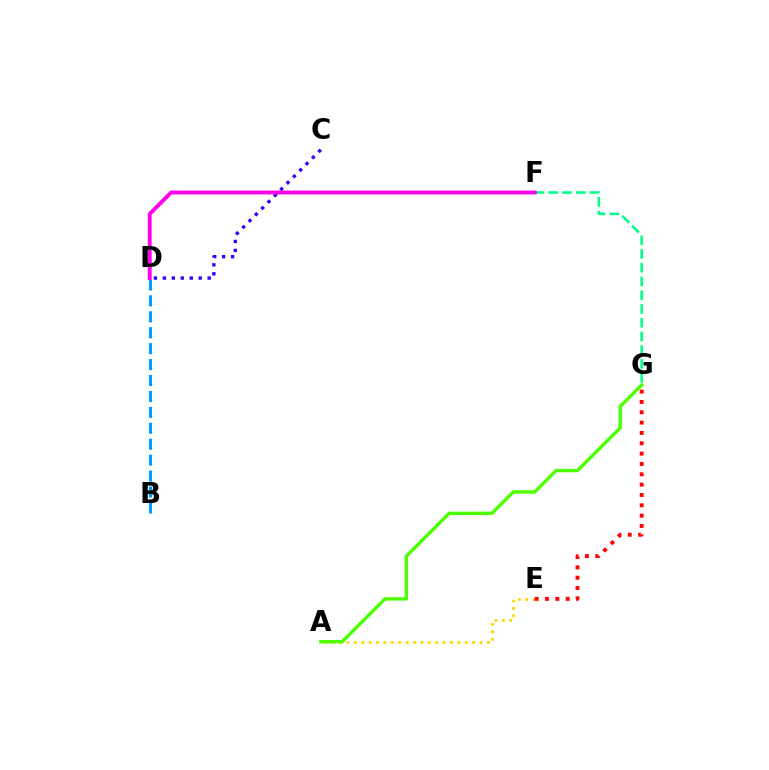{('A', 'E'): [{'color': '#ffd500', 'line_style': 'dotted', 'thickness': 2.01}], ('F', 'G'): [{'color': '#00ff86', 'line_style': 'dashed', 'thickness': 1.87}], ('C', 'D'): [{'color': '#3700ff', 'line_style': 'dotted', 'thickness': 2.43}], ('A', 'G'): [{'color': '#4fff00', 'line_style': 'solid', 'thickness': 2.45}], ('E', 'G'): [{'color': '#ff0000', 'line_style': 'dotted', 'thickness': 2.81}], ('B', 'D'): [{'color': '#009eff', 'line_style': 'dashed', 'thickness': 2.16}], ('D', 'F'): [{'color': '#ff00ed', 'line_style': 'solid', 'thickness': 2.8}]}